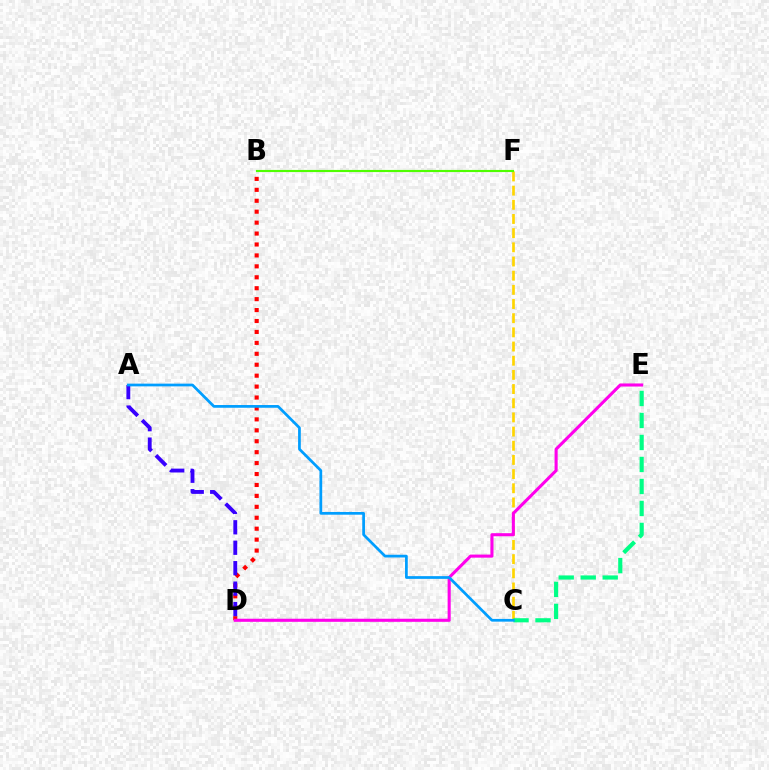{('B', 'D'): [{'color': '#ff0000', 'line_style': 'dotted', 'thickness': 2.97}], ('A', 'D'): [{'color': '#3700ff', 'line_style': 'dashed', 'thickness': 2.78}], ('C', 'F'): [{'color': '#ffd500', 'line_style': 'dashed', 'thickness': 1.93}], ('C', 'E'): [{'color': '#00ff86', 'line_style': 'dashed', 'thickness': 2.99}], ('D', 'E'): [{'color': '#ff00ed', 'line_style': 'solid', 'thickness': 2.22}], ('B', 'F'): [{'color': '#4fff00', 'line_style': 'solid', 'thickness': 1.55}], ('A', 'C'): [{'color': '#009eff', 'line_style': 'solid', 'thickness': 1.96}]}